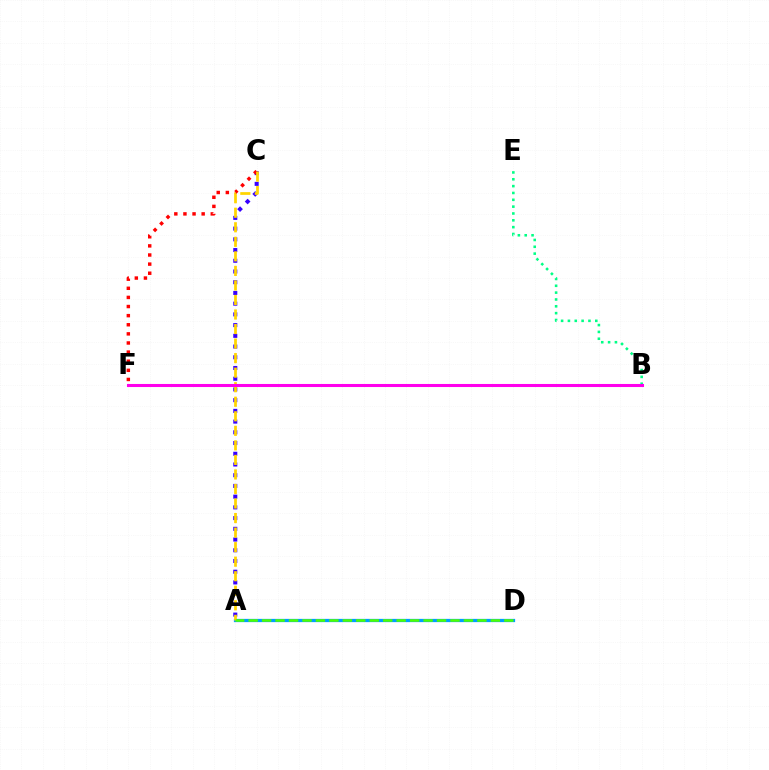{('A', 'C'): [{'color': '#3700ff', 'line_style': 'dotted', 'thickness': 2.91}, {'color': '#ffd500', 'line_style': 'dashed', 'thickness': 1.98}], ('B', 'E'): [{'color': '#00ff86', 'line_style': 'dotted', 'thickness': 1.86}], ('C', 'F'): [{'color': '#ff0000', 'line_style': 'dotted', 'thickness': 2.48}], ('A', 'D'): [{'color': '#009eff', 'line_style': 'solid', 'thickness': 2.34}, {'color': '#4fff00', 'line_style': 'dashed', 'thickness': 1.83}], ('B', 'F'): [{'color': '#ff00ed', 'line_style': 'solid', 'thickness': 2.21}]}